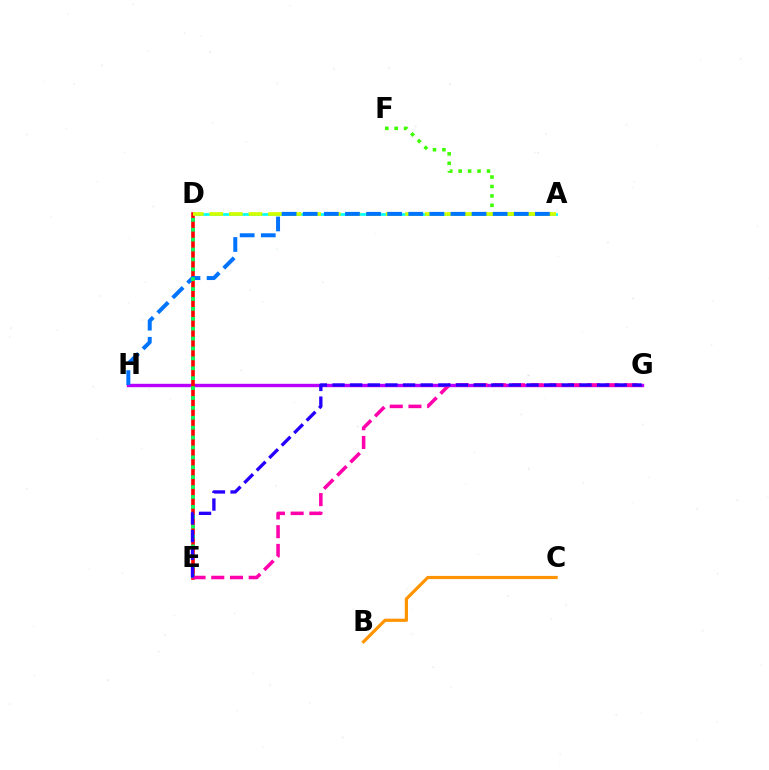{('A', 'D'): [{'color': '#00fff6', 'line_style': 'solid', 'thickness': 1.91}, {'color': '#d1ff00', 'line_style': 'dashed', 'thickness': 2.66}], ('A', 'F'): [{'color': '#3dff00', 'line_style': 'dotted', 'thickness': 2.56}], ('G', 'H'): [{'color': '#b900ff', 'line_style': 'solid', 'thickness': 2.45}], ('D', 'E'): [{'color': '#ff0000', 'line_style': 'solid', 'thickness': 2.6}, {'color': '#00ff5c', 'line_style': 'dotted', 'thickness': 2.69}], ('B', 'C'): [{'color': '#ff9400', 'line_style': 'solid', 'thickness': 2.3}], ('A', 'H'): [{'color': '#0074ff', 'line_style': 'dashed', 'thickness': 2.87}], ('E', 'G'): [{'color': '#ff00ac', 'line_style': 'dashed', 'thickness': 2.54}, {'color': '#2500ff', 'line_style': 'dashed', 'thickness': 2.4}]}